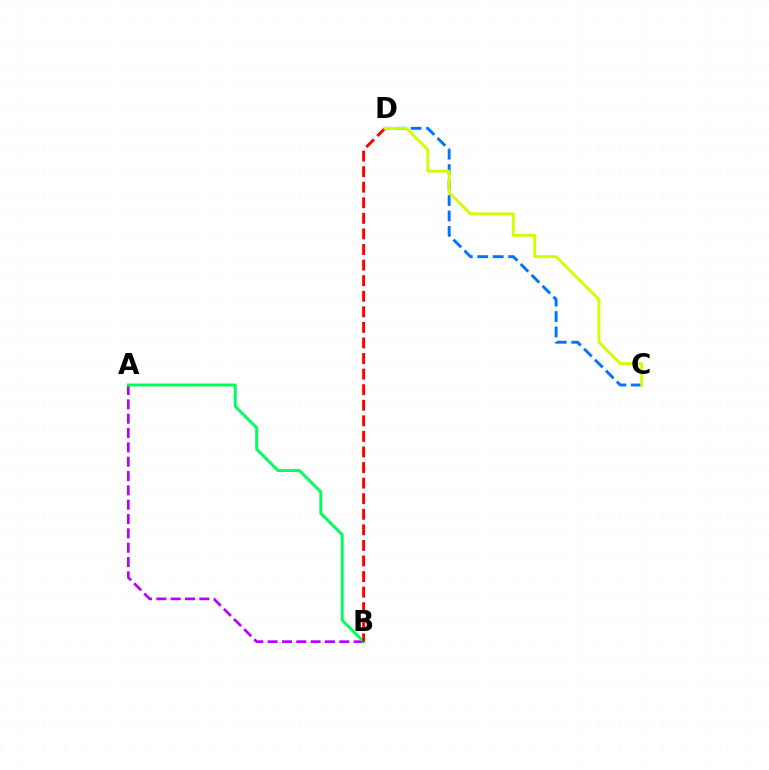{('A', 'B'): [{'color': '#b900ff', 'line_style': 'dashed', 'thickness': 1.95}, {'color': '#00ff5c', 'line_style': 'solid', 'thickness': 2.12}], ('C', 'D'): [{'color': '#0074ff', 'line_style': 'dashed', 'thickness': 2.1}, {'color': '#d1ff00', 'line_style': 'solid', 'thickness': 2.07}], ('B', 'D'): [{'color': '#ff0000', 'line_style': 'dashed', 'thickness': 2.12}]}